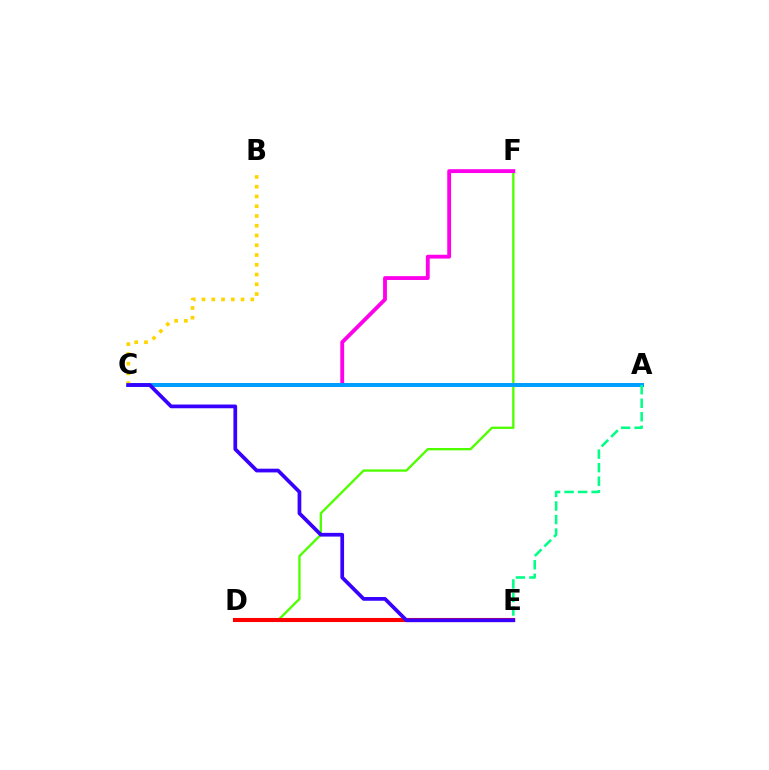{('D', 'F'): [{'color': '#4fff00', 'line_style': 'solid', 'thickness': 1.68}], ('C', 'F'): [{'color': '#ff00ed', 'line_style': 'solid', 'thickness': 2.77}], ('A', 'C'): [{'color': '#009eff', 'line_style': 'solid', 'thickness': 2.86}], ('D', 'E'): [{'color': '#ff0000', 'line_style': 'solid', 'thickness': 2.94}], ('A', 'E'): [{'color': '#00ff86', 'line_style': 'dashed', 'thickness': 1.84}], ('B', 'C'): [{'color': '#ffd500', 'line_style': 'dotted', 'thickness': 2.65}], ('C', 'E'): [{'color': '#3700ff', 'line_style': 'solid', 'thickness': 2.68}]}